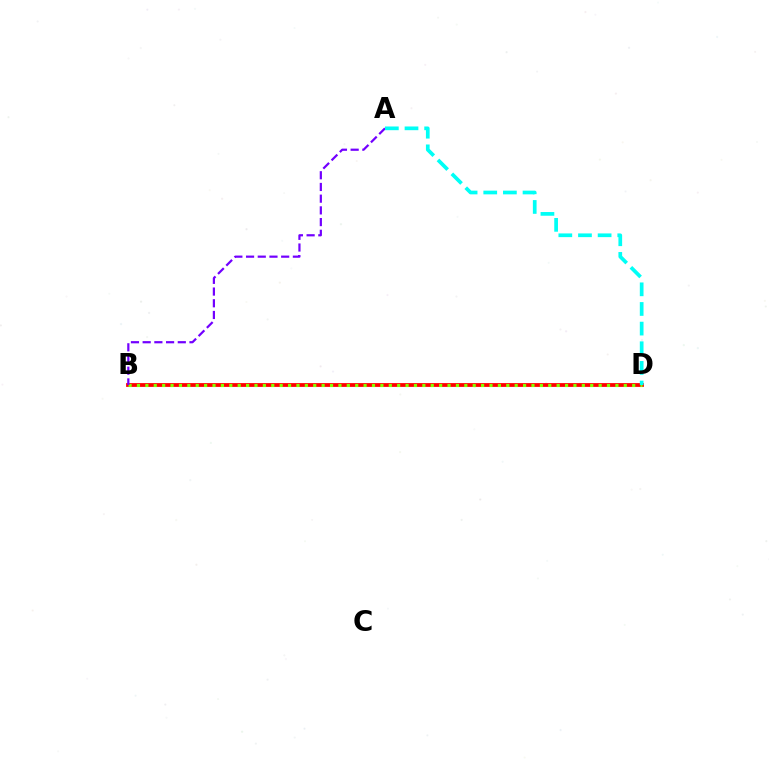{('B', 'D'): [{'color': '#ff0000', 'line_style': 'solid', 'thickness': 2.73}, {'color': '#84ff00', 'line_style': 'dotted', 'thickness': 2.28}], ('A', 'B'): [{'color': '#7200ff', 'line_style': 'dashed', 'thickness': 1.59}], ('A', 'D'): [{'color': '#00fff6', 'line_style': 'dashed', 'thickness': 2.67}]}